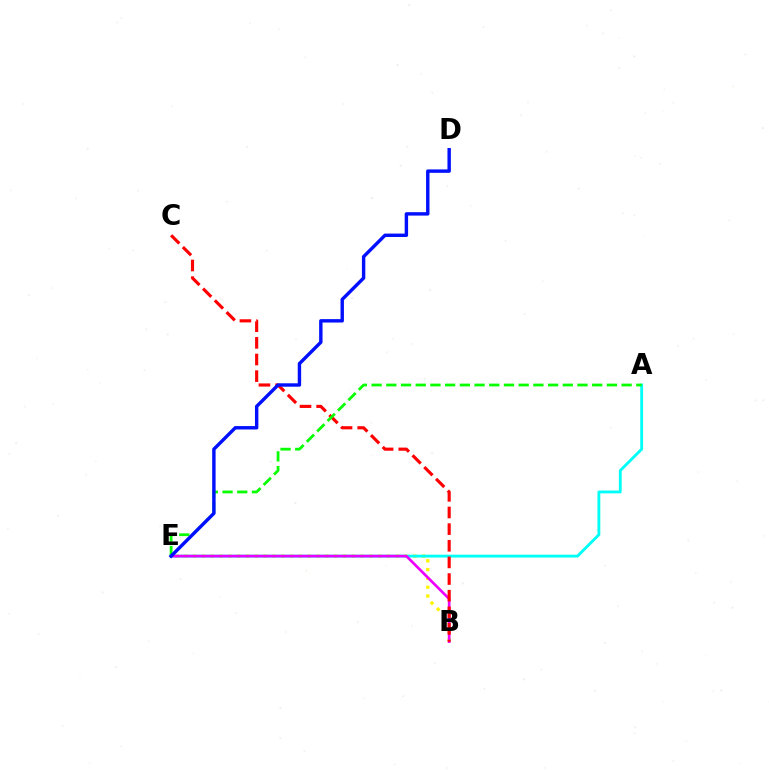{('B', 'E'): [{'color': '#fcf500', 'line_style': 'dotted', 'thickness': 2.39}, {'color': '#ee00ff', 'line_style': 'solid', 'thickness': 1.93}], ('A', 'E'): [{'color': '#00fff6', 'line_style': 'solid', 'thickness': 2.04}, {'color': '#08ff00', 'line_style': 'dashed', 'thickness': 2.0}], ('B', 'C'): [{'color': '#ff0000', 'line_style': 'dashed', 'thickness': 2.26}], ('D', 'E'): [{'color': '#0010ff', 'line_style': 'solid', 'thickness': 2.45}]}